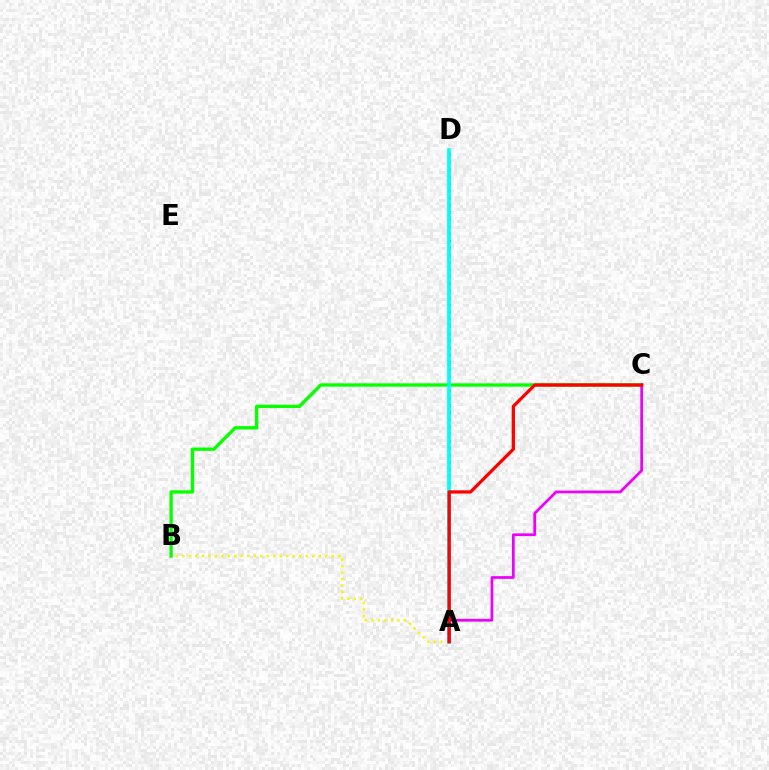{('A', 'D'): [{'color': '#0010ff', 'line_style': 'dotted', 'thickness': 1.94}, {'color': '#00fff6', 'line_style': 'solid', 'thickness': 2.7}], ('A', 'B'): [{'color': '#fcf500', 'line_style': 'dotted', 'thickness': 1.76}], ('B', 'C'): [{'color': '#08ff00', 'line_style': 'solid', 'thickness': 2.4}], ('A', 'C'): [{'color': '#ee00ff', 'line_style': 'solid', 'thickness': 1.98}, {'color': '#ff0000', 'line_style': 'solid', 'thickness': 2.36}]}